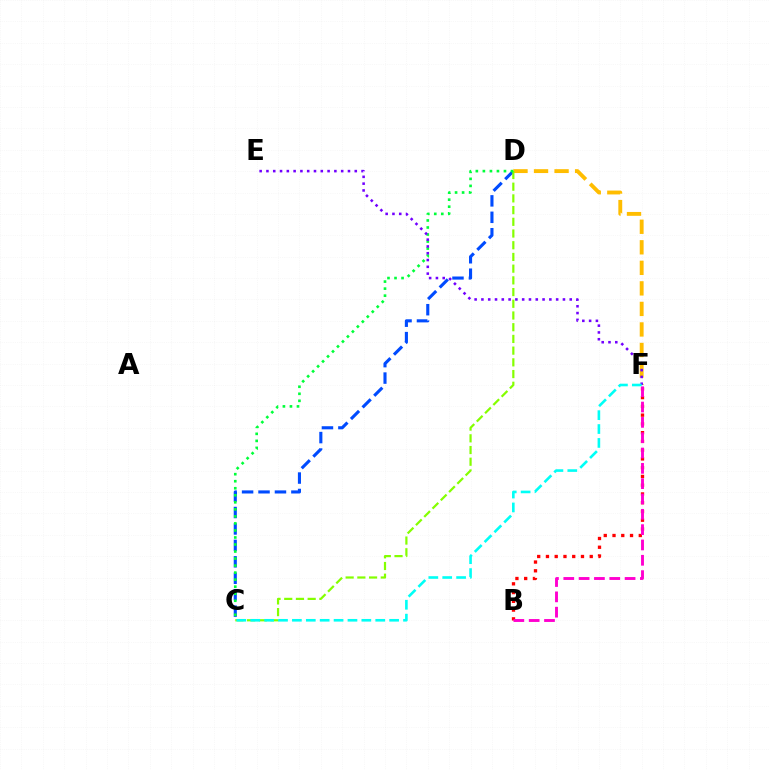{('C', 'D'): [{'color': '#004bff', 'line_style': 'dashed', 'thickness': 2.23}, {'color': '#84ff00', 'line_style': 'dashed', 'thickness': 1.59}, {'color': '#00ff39', 'line_style': 'dotted', 'thickness': 1.91}], ('D', 'F'): [{'color': '#ffbd00', 'line_style': 'dashed', 'thickness': 2.79}], ('B', 'F'): [{'color': '#ff0000', 'line_style': 'dotted', 'thickness': 2.38}, {'color': '#ff00cf', 'line_style': 'dashed', 'thickness': 2.08}], ('E', 'F'): [{'color': '#7200ff', 'line_style': 'dotted', 'thickness': 1.85}], ('C', 'F'): [{'color': '#00fff6', 'line_style': 'dashed', 'thickness': 1.89}]}